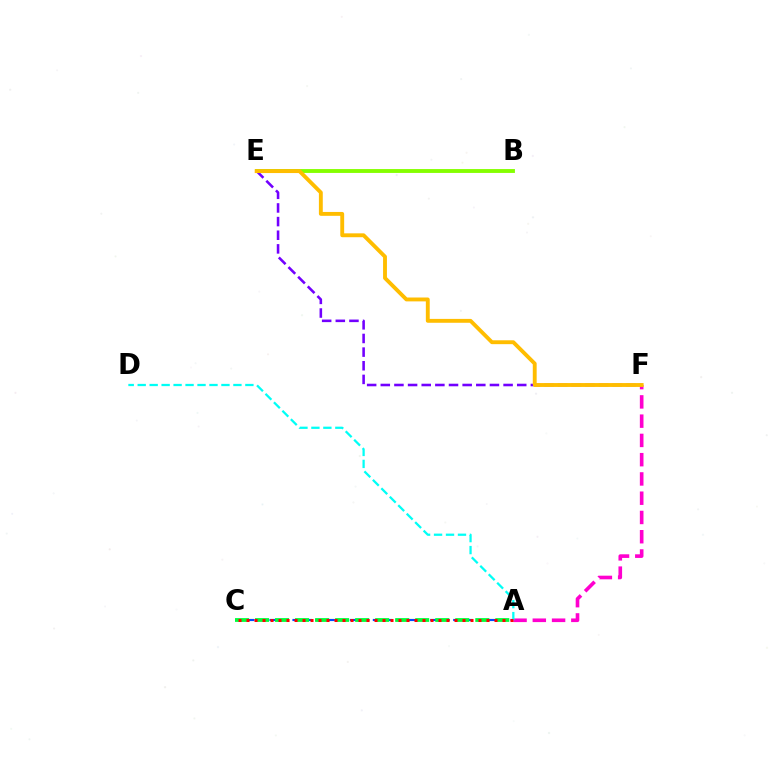{('A', 'C'): [{'color': '#004bff', 'line_style': 'dashed', 'thickness': 1.56}, {'color': '#00ff39', 'line_style': 'dashed', 'thickness': 2.72}, {'color': '#ff0000', 'line_style': 'dotted', 'thickness': 2.17}], ('A', 'F'): [{'color': '#ff00cf', 'line_style': 'dashed', 'thickness': 2.62}], ('B', 'E'): [{'color': '#84ff00', 'line_style': 'solid', 'thickness': 2.79}], ('A', 'D'): [{'color': '#00fff6', 'line_style': 'dashed', 'thickness': 1.63}], ('E', 'F'): [{'color': '#7200ff', 'line_style': 'dashed', 'thickness': 1.85}, {'color': '#ffbd00', 'line_style': 'solid', 'thickness': 2.79}]}